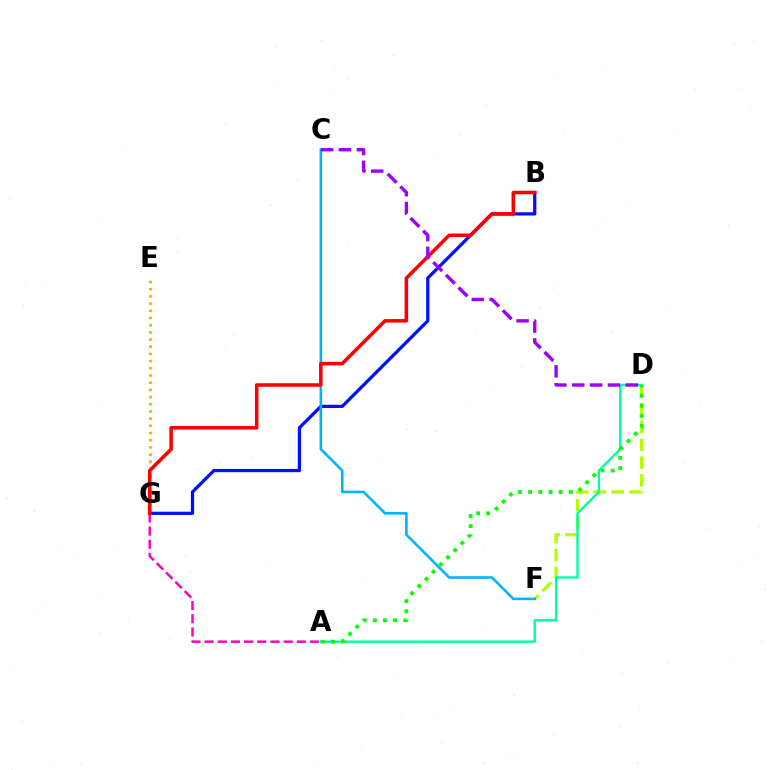{('E', 'G'): [{'color': '#ffa500', 'line_style': 'dotted', 'thickness': 1.95}], ('D', 'F'): [{'color': '#b3ff00', 'line_style': 'dashed', 'thickness': 2.42}], ('A', 'D'): [{'color': '#00ff9d', 'line_style': 'solid', 'thickness': 1.73}, {'color': '#08ff00', 'line_style': 'dotted', 'thickness': 2.76}], ('B', 'G'): [{'color': '#0010ff', 'line_style': 'solid', 'thickness': 2.34}, {'color': '#ff0000', 'line_style': 'solid', 'thickness': 2.54}], ('A', 'G'): [{'color': '#ff00bd', 'line_style': 'dashed', 'thickness': 1.79}], ('C', 'F'): [{'color': '#00b5ff', 'line_style': 'solid', 'thickness': 1.88}], ('C', 'D'): [{'color': '#9b00ff', 'line_style': 'dashed', 'thickness': 2.43}]}